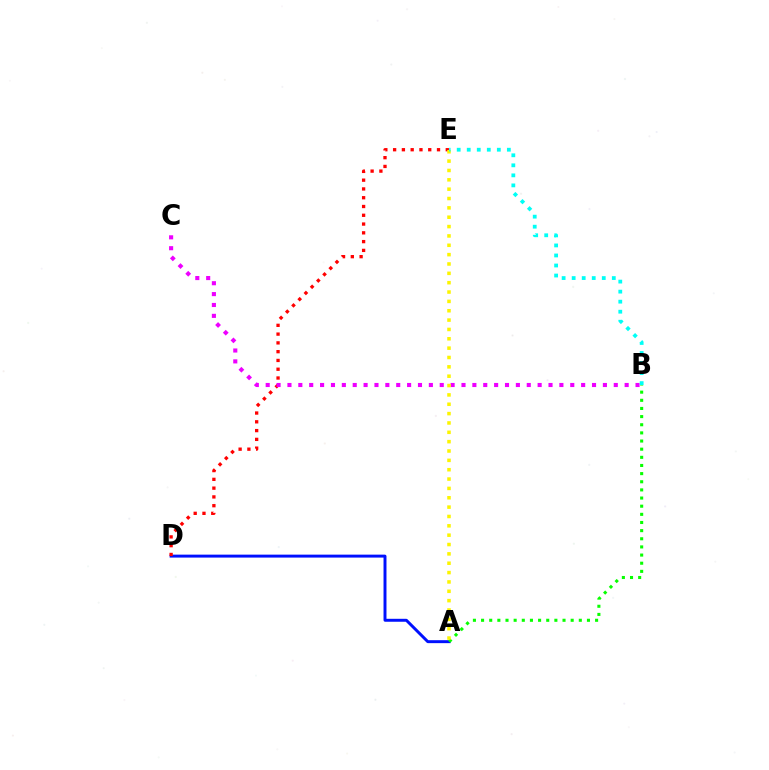{('A', 'D'): [{'color': '#0010ff', 'line_style': 'solid', 'thickness': 2.13}], ('D', 'E'): [{'color': '#ff0000', 'line_style': 'dotted', 'thickness': 2.39}], ('B', 'C'): [{'color': '#ee00ff', 'line_style': 'dotted', 'thickness': 2.96}], ('A', 'B'): [{'color': '#08ff00', 'line_style': 'dotted', 'thickness': 2.21}], ('A', 'E'): [{'color': '#fcf500', 'line_style': 'dotted', 'thickness': 2.54}], ('B', 'E'): [{'color': '#00fff6', 'line_style': 'dotted', 'thickness': 2.73}]}